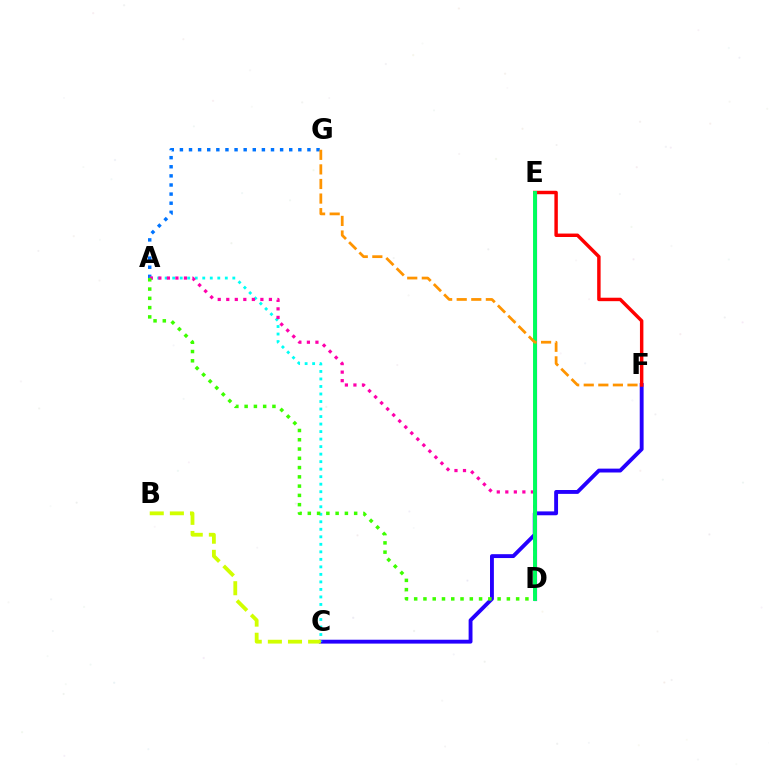{('C', 'F'): [{'color': '#2500ff', 'line_style': 'solid', 'thickness': 2.79}], ('A', 'G'): [{'color': '#0074ff', 'line_style': 'dotted', 'thickness': 2.48}], ('A', 'C'): [{'color': '#00fff6', 'line_style': 'dotted', 'thickness': 2.04}], ('A', 'D'): [{'color': '#ff00ac', 'line_style': 'dotted', 'thickness': 2.32}, {'color': '#3dff00', 'line_style': 'dotted', 'thickness': 2.52}], ('E', 'F'): [{'color': '#ff0000', 'line_style': 'solid', 'thickness': 2.48}], ('D', 'E'): [{'color': '#b900ff', 'line_style': 'solid', 'thickness': 2.29}, {'color': '#00ff5c', 'line_style': 'solid', 'thickness': 2.82}], ('B', 'C'): [{'color': '#d1ff00', 'line_style': 'dashed', 'thickness': 2.73}], ('F', 'G'): [{'color': '#ff9400', 'line_style': 'dashed', 'thickness': 1.98}]}